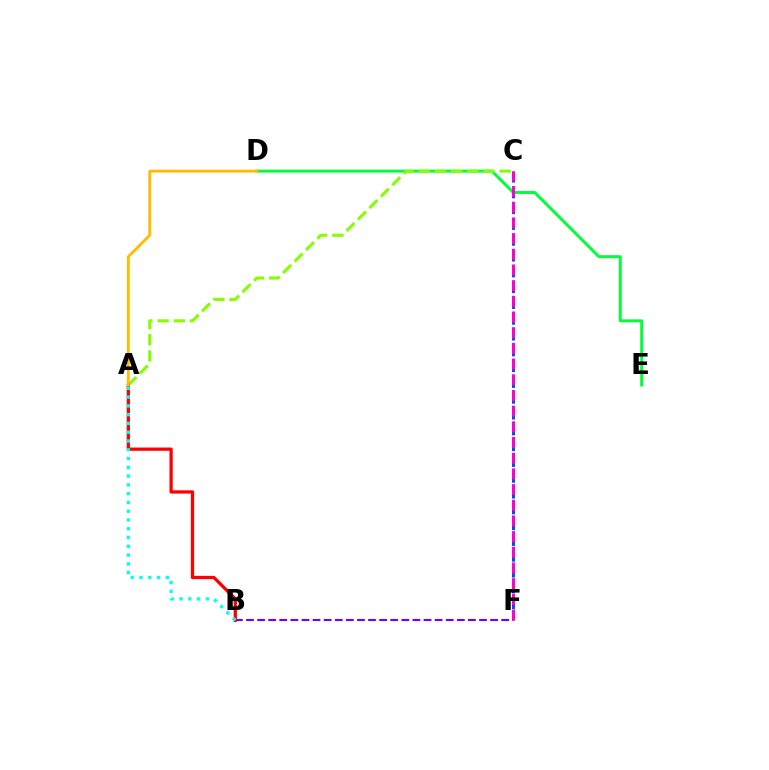{('B', 'F'): [{'color': '#7200ff', 'line_style': 'dashed', 'thickness': 1.51}], ('D', 'E'): [{'color': '#00ff39', 'line_style': 'solid', 'thickness': 2.12}], ('A', 'C'): [{'color': '#84ff00', 'line_style': 'dashed', 'thickness': 2.2}], ('C', 'F'): [{'color': '#004bff', 'line_style': 'dashed', 'thickness': 2.15}, {'color': '#ff00cf', 'line_style': 'dashed', 'thickness': 2.13}], ('A', 'B'): [{'color': '#ff0000', 'line_style': 'solid', 'thickness': 2.35}, {'color': '#00fff6', 'line_style': 'dotted', 'thickness': 2.38}], ('A', 'D'): [{'color': '#ffbd00', 'line_style': 'solid', 'thickness': 2.06}]}